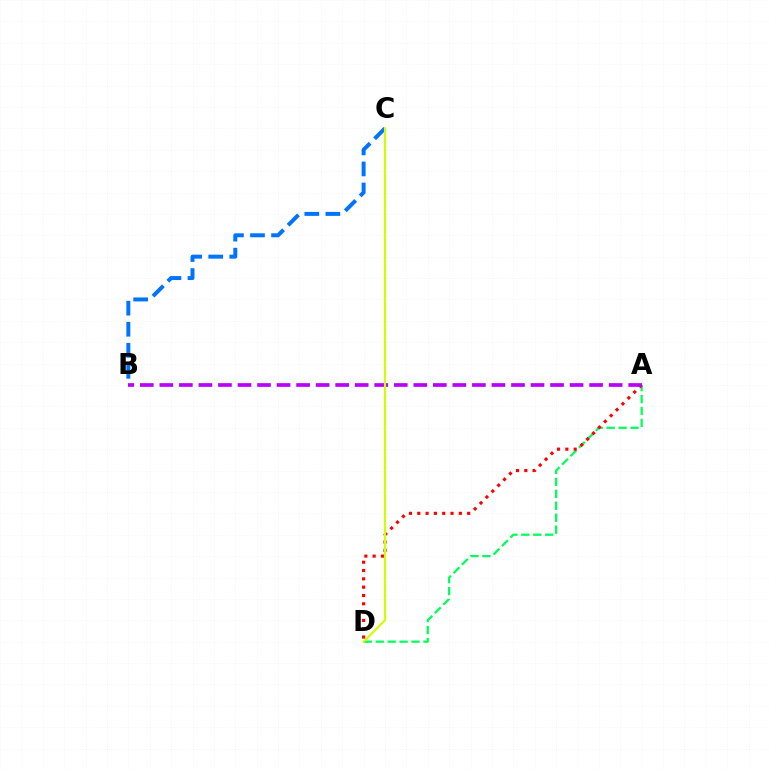{('A', 'D'): [{'color': '#00ff5c', 'line_style': 'dashed', 'thickness': 1.62}, {'color': '#ff0000', 'line_style': 'dotted', 'thickness': 2.26}], ('B', 'C'): [{'color': '#0074ff', 'line_style': 'dashed', 'thickness': 2.86}], ('A', 'B'): [{'color': '#b900ff', 'line_style': 'dashed', 'thickness': 2.65}], ('C', 'D'): [{'color': '#d1ff00', 'line_style': 'solid', 'thickness': 1.55}]}